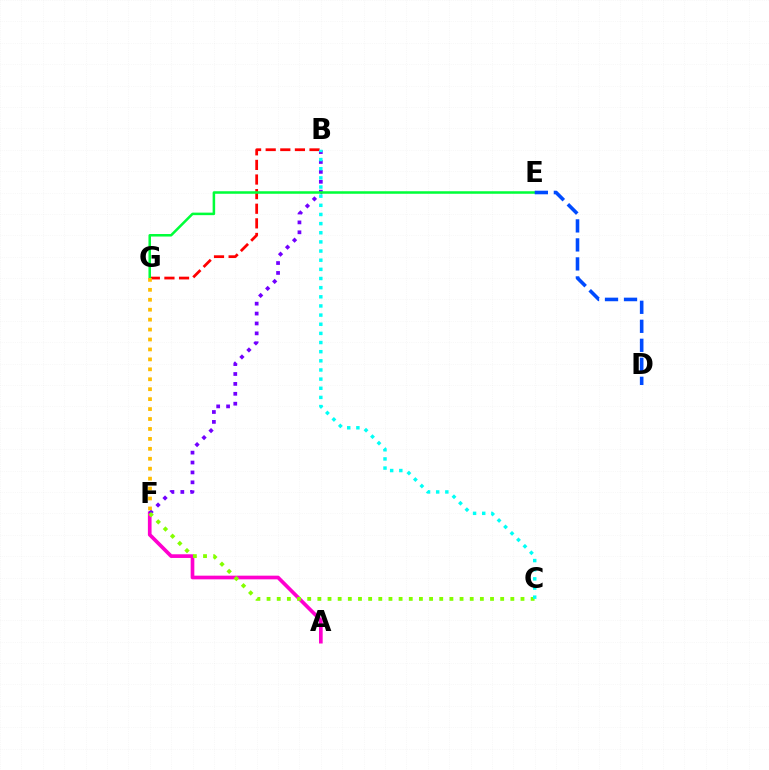{('B', 'G'): [{'color': '#ff0000', 'line_style': 'dashed', 'thickness': 1.98}], ('A', 'F'): [{'color': '#ff00cf', 'line_style': 'solid', 'thickness': 2.65}], ('B', 'F'): [{'color': '#7200ff', 'line_style': 'dotted', 'thickness': 2.69}], ('C', 'F'): [{'color': '#84ff00', 'line_style': 'dotted', 'thickness': 2.76}], ('E', 'G'): [{'color': '#00ff39', 'line_style': 'solid', 'thickness': 1.82}], ('D', 'E'): [{'color': '#004bff', 'line_style': 'dashed', 'thickness': 2.58}], ('B', 'C'): [{'color': '#00fff6', 'line_style': 'dotted', 'thickness': 2.49}], ('F', 'G'): [{'color': '#ffbd00', 'line_style': 'dotted', 'thickness': 2.7}]}